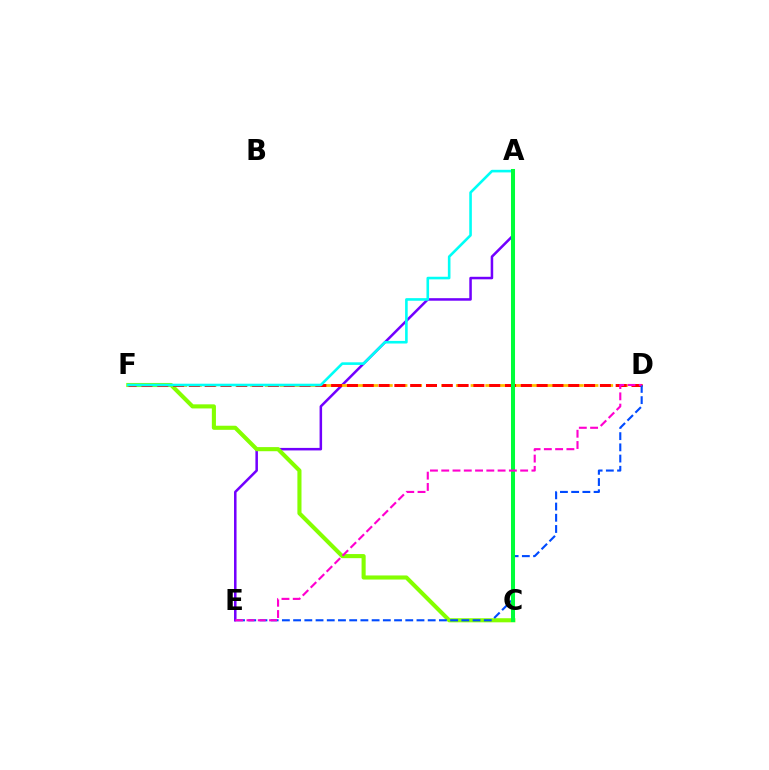{('A', 'E'): [{'color': '#7200ff', 'line_style': 'solid', 'thickness': 1.82}], ('D', 'F'): [{'color': '#ffbd00', 'line_style': 'dashed', 'thickness': 2.0}, {'color': '#ff0000', 'line_style': 'dashed', 'thickness': 2.15}], ('C', 'F'): [{'color': '#84ff00', 'line_style': 'solid', 'thickness': 2.95}], ('A', 'F'): [{'color': '#00fff6', 'line_style': 'solid', 'thickness': 1.88}], ('D', 'E'): [{'color': '#004bff', 'line_style': 'dashed', 'thickness': 1.52}, {'color': '#ff00cf', 'line_style': 'dashed', 'thickness': 1.53}], ('A', 'C'): [{'color': '#00ff39', 'line_style': 'solid', 'thickness': 2.91}]}